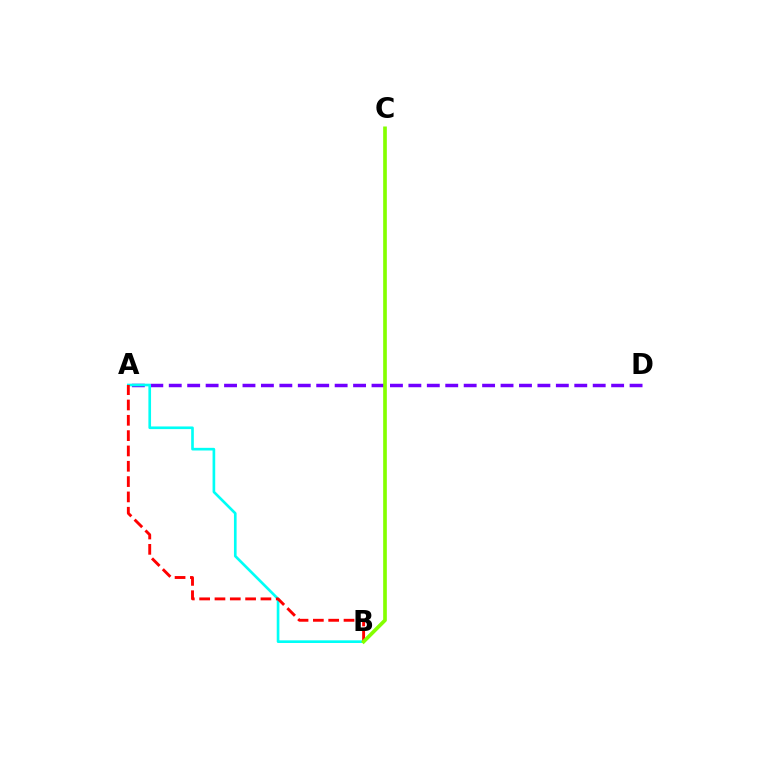{('A', 'D'): [{'color': '#7200ff', 'line_style': 'dashed', 'thickness': 2.5}], ('A', 'B'): [{'color': '#00fff6', 'line_style': 'solid', 'thickness': 1.91}, {'color': '#ff0000', 'line_style': 'dashed', 'thickness': 2.08}], ('B', 'C'): [{'color': '#84ff00', 'line_style': 'solid', 'thickness': 2.64}]}